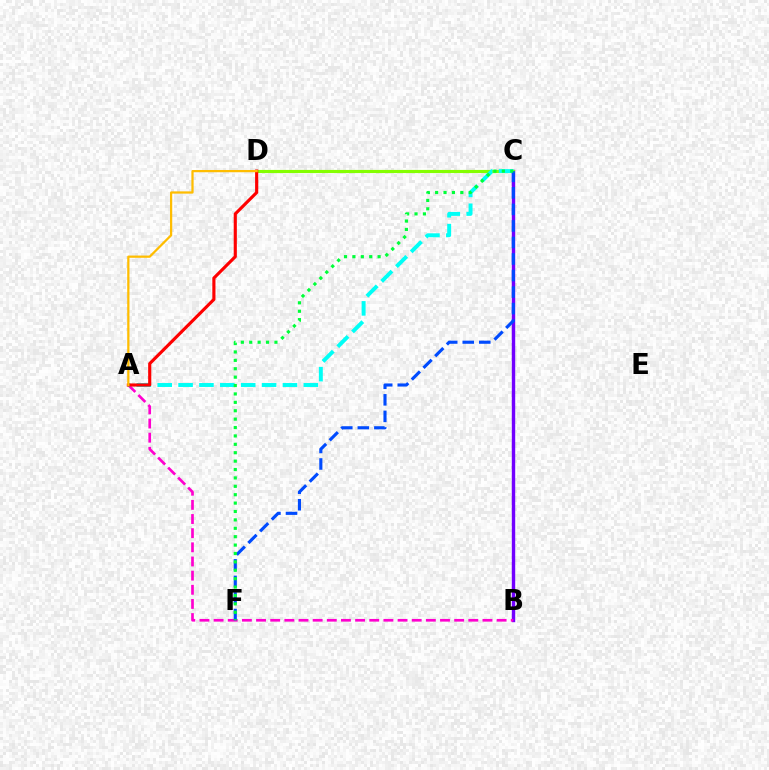{('B', 'C'): [{'color': '#7200ff', 'line_style': 'solid', 'thickness': 2.45}], ('A', 'B'): [{'color': '#ff00cf', 'line_style': 'dashed', 'thickness': 1.92}], ('C', 'D'): [{'color': '#84ff00', 'line_style': 'solid', 'thickness': 2.27}], ('A', 'C'): [{'color': '#00fff6', 'line_style': 'dashed', 'thickness': 2.84}], ('A', 'D'): [{'color': '#ff0000', 'line_style': 'solid', 'thickness': 2.26}, {'color': '#ffbd00', 'line_style': 'solid', 'thickness': 1.62}], ('C', 'F'): [{'color': '#004bff', 'line_style': 'dashed', 'thickness': 2.25}, {'color': '#00ff39', 'line_style': 'dotted', 'thickness': 2.28}]}